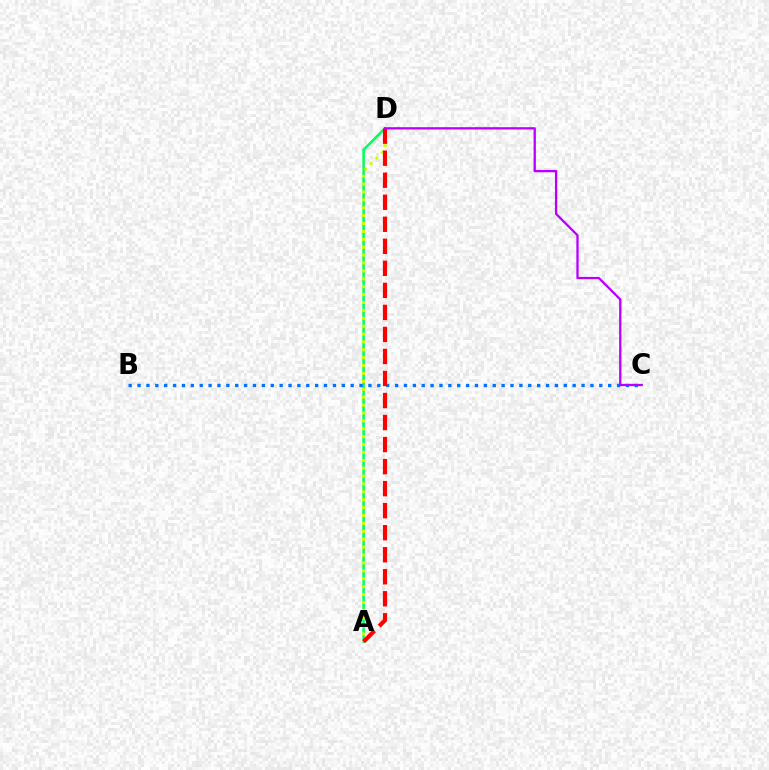{('A', 'D'): [{'color': '#00ff5c', 'line_style': 'solid', 'thickness': 1.82}, {'color': '#d1ff00', 'line_style': 'dotted', 'thickness': 2.14}, {'color': '#ff0000', 'line_style': 'dashed', 'thickness': 2.99}], ('B', 'C'): [{'color': '#0074ff', 'line_style': 'dotted', 'thickness': 2.41}], ('C', 'D'): [{'color': '#b900ff', 'line_style': 'solid', 'thickness': 1.66}]}